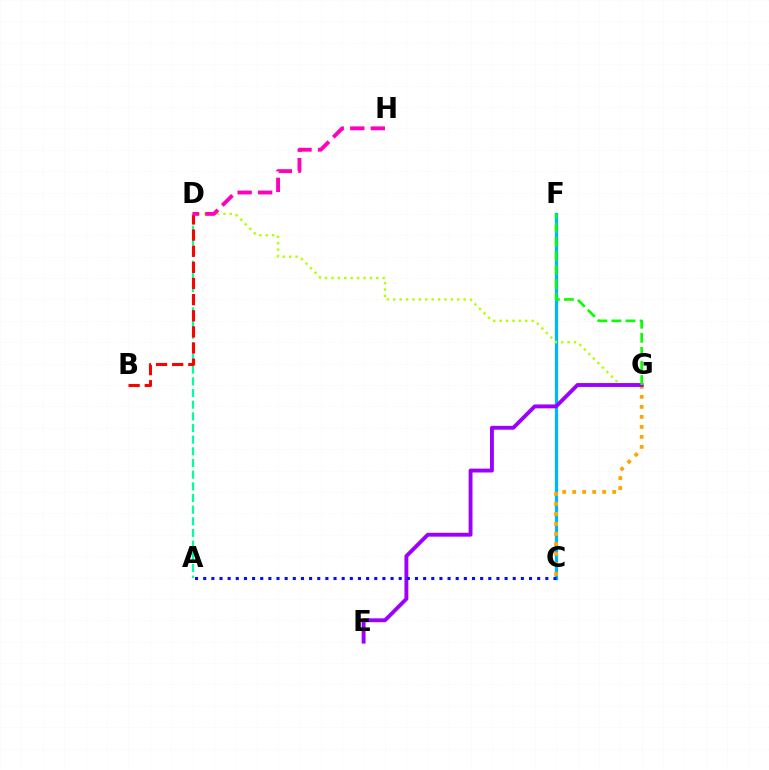{('C', 'F'): [{'color': '#00b5ff', 'line_style': 'solid', 'thickness': 2.34}], ('A', 'D'): [{'color': '#00ff9d', 'line_style': 'dashed', 'thickness': 1.58}], ('C', 'G'): [{'color': '#ffa500', 'line_style': 'dotted', 'thickness': 2.72}], ('B', 'D'): [{'color': '#ff0000', 'line_style': 'dashed', 'thickness': 2.19}], ('D', 'G'): [{'color': '#b3ff00', 'line_style': 'dotted', 'thickness': 1.74}], ('D', 'H'): [{'color': '#ff00bd', 'line_style': 'dashed', 'thickness': 2.79}], ('E', 'G'): [{'color': '#9b00ff', 'line_style': 'solid', 'thickness': 2.79}], ('F', 'G'): [{'color': '#08ff00', 'line_style': 'dashed', 'thickness': 1.91}], ('A', 'C'): [{'color': '#0010ff', 'line_style': 'dotted', 'thickness': 2.21}]}